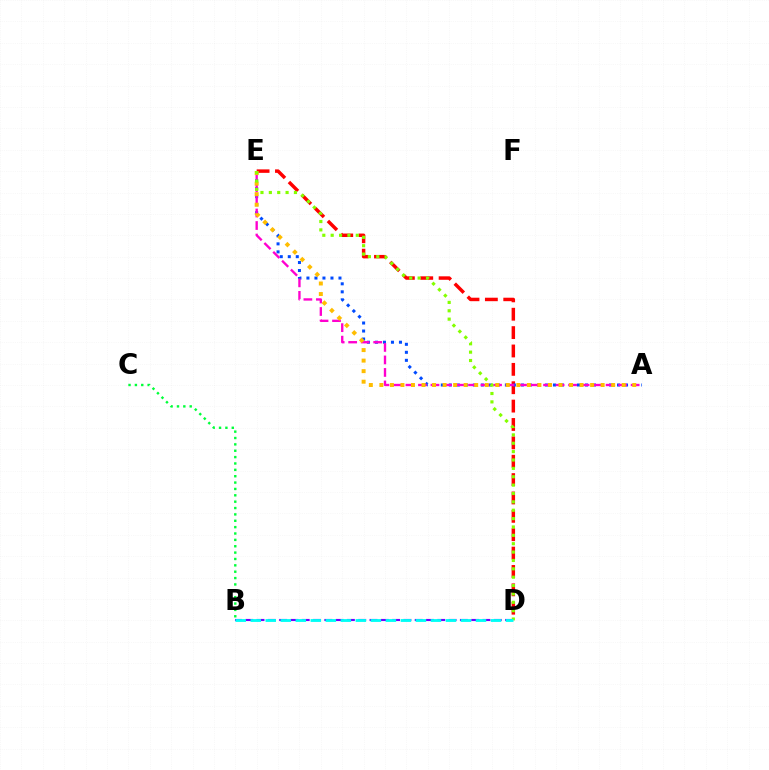{('D', 'E'): [{'color': '#ff0000', 'line_style': 'dashed', 'thickness': 2.5}, {'color': '#84ff00', 'line_style': 'dotted', 'thickness': 2.27}], ('A', 'E'): [{'color': '#004bff', 'line_style': 'dotted', 'thickness': 2.18}, {'color': '#ff00cf', 'line_style': 'dashed', 'thickness': 1.7}, {'color': '#ffbd00', 'line_style': 'dotted', 'thickness': 2.86}], ('B', 'D'): [{'color': '#7200ff', 'line_style': 'dashed', 'thickness': 1.53}, {'color': '#00fff6', 'line_style': 'dashed', 'thickness': 2.04}], ('B', 'C'): [{'color': '#00ff39', 'line_style': 'dotted', 'thickness': 1.73}]}